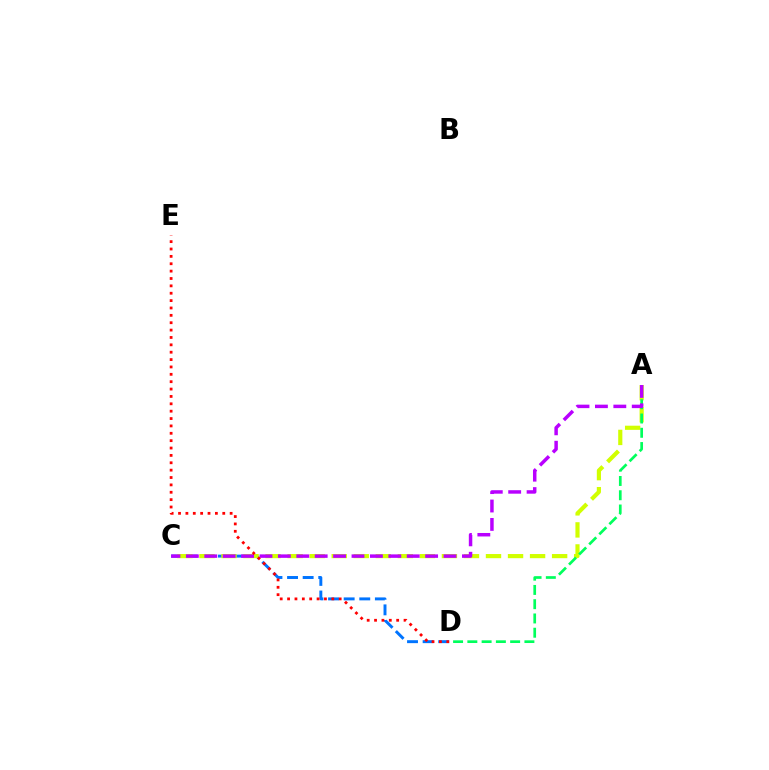{('C', 'D'): [{'color': '#0074ff', 'line_style': 'dashed', 'thickness': 2.12}], ('A', 'C'): [{'color': '#d1ff00', 'line_style': 'dashed', 'thickness': 2.99}, {'color': '#b900ff', 'line_style': 'dashed', 'thickness': 2.5}], ('A', 'D'): [{'color': '#00ff5c', 'line_style': 'dashed', 'thickness': 1.94}], ('D', 'E'): [{'color': '#ff0000', 'line_style': 'dotted', 'thickness': 2.0}]}